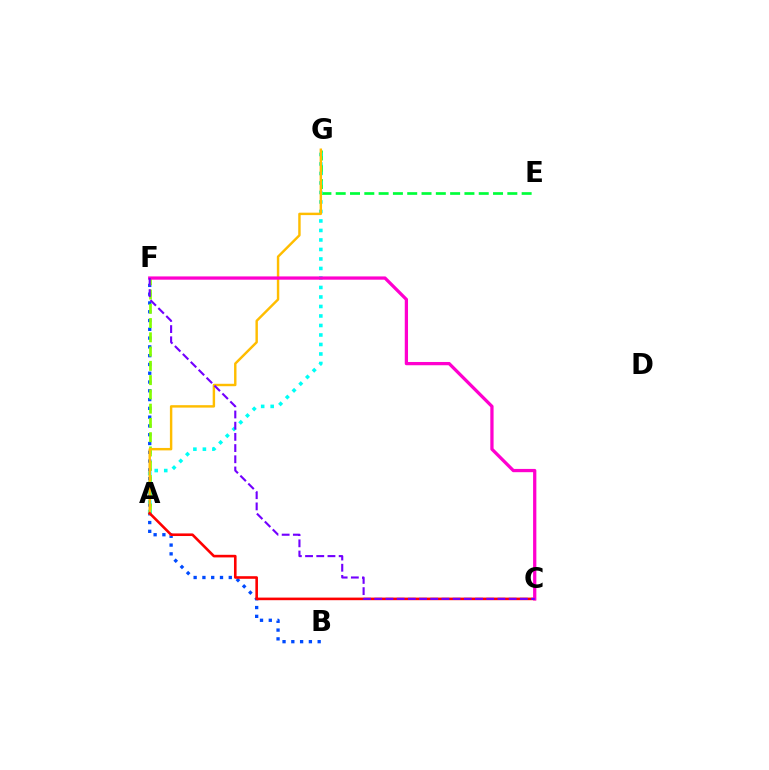{('B', 'F'): [{'color': '#004bff', 'line_style': 'dotted', 'thickness': 2.39}], ('E', 'G'): [{'color': '#00ff39', 'line_style': 'dashed', 'thickness': 1.94}], ('A', 'F'): [{'color': '#84ff00', 'line_style': 'dashed', 'thickness': 1.94}], ('A', 'G'): [{'color': '#00fff6', 'line_style': 'dotted', 'thickness': 2.58}, {'color': '#ffbd00', 'line_style': 'solid', 'thickness': 1.75}], ('A', 'C'): [{'color': '#ff0000', 'line_style': 'solid', 'thickness': 1.88}], ('C', 'F'): [{'color': '#ff00cf', 'line_style': 'solid', 'thickness': 2.35}, {'color': '#7200ff', 'line_style': 'dashed', 'thickness': 1.52}]}